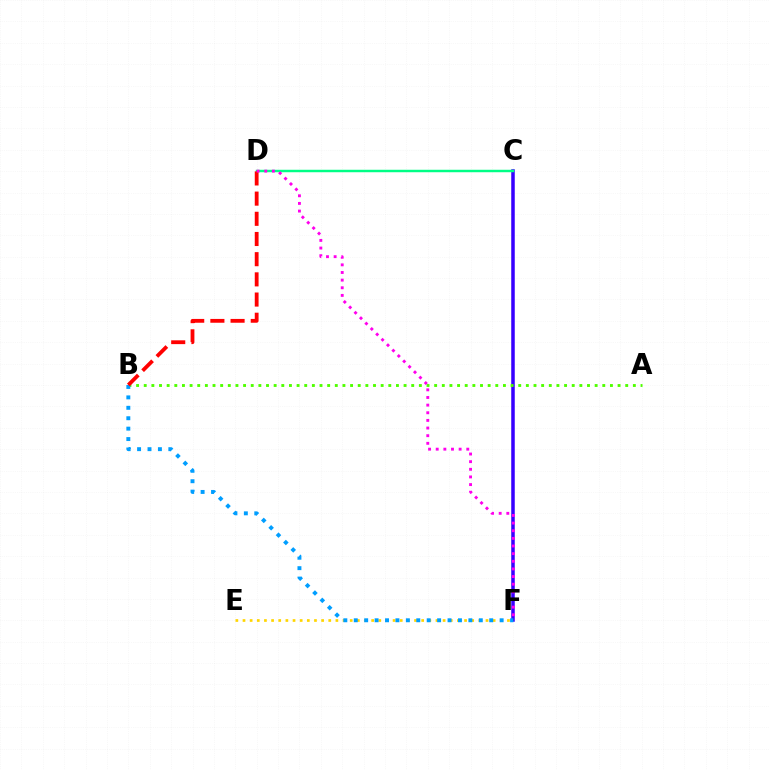{('C', 'F'): [{'color': '#3700ff', 'line_style': 'solid', 'thickness': 2.53}], ('E', 'F'): [{'color': '#ffd500', 'line_style': 'dotted', 'thickness': 1.94}], ('A', 'B'): [{'color': '#4fff00', 'line_style': 'dotted', 'thickness': 2.08}], ('C', 'D'): [{'color': '#00ff86', 'line_style': 'solid', 'thickness': 1.77}], ('B', 'F'): [{'color': '#009eff', 'line_style': 'dotted', 'thickness': 2.83}], ('B', 'D'): [{'color': '#ff0000', 'line_style': 'dashed', 'thickness': 2.74}], ('D', 'F'): [{'color': '#ff00ed', 'line_style': 'dotted', 'thickness': 2.08}]}